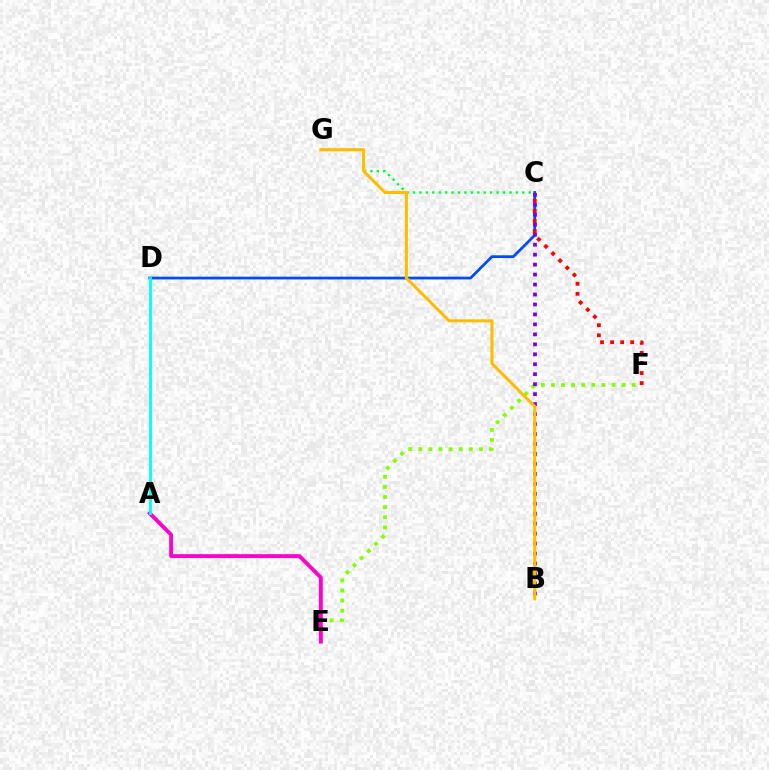{('C', 'G'): [{'color': '#00ff39', 'line_style': 'dotted', 'thickness': 1.75}], ('C', 'D'): [{'color': '#004bff', 'line_style': 'solid', 'thickness': 1.99}], ('E', 'F'): [{'color': '#84ff00', 'line_style': 'dotted', 'thickness': 2.74}], ('A', 'E'): [{'color': '#ff00cf', 'line_style': 'solid', 'thickness': 2.8}], ('B', 'C'): [{'color': '#7200ff', 'line_style': 'dotted', 'thickness': 2.71}], ('B', 'G'): [{'color': '#ffbd00', 'line_style': 'solid', 'thickness': 2.21}], ('A', 'D'): [{'color': '#00fff6', 'line_style': 'solid', 'thickness': 2.03}], ('C', 'F'): [{'color': '#ff0000', 'line_style': 'dotted', 'thickness': 2.73}]}